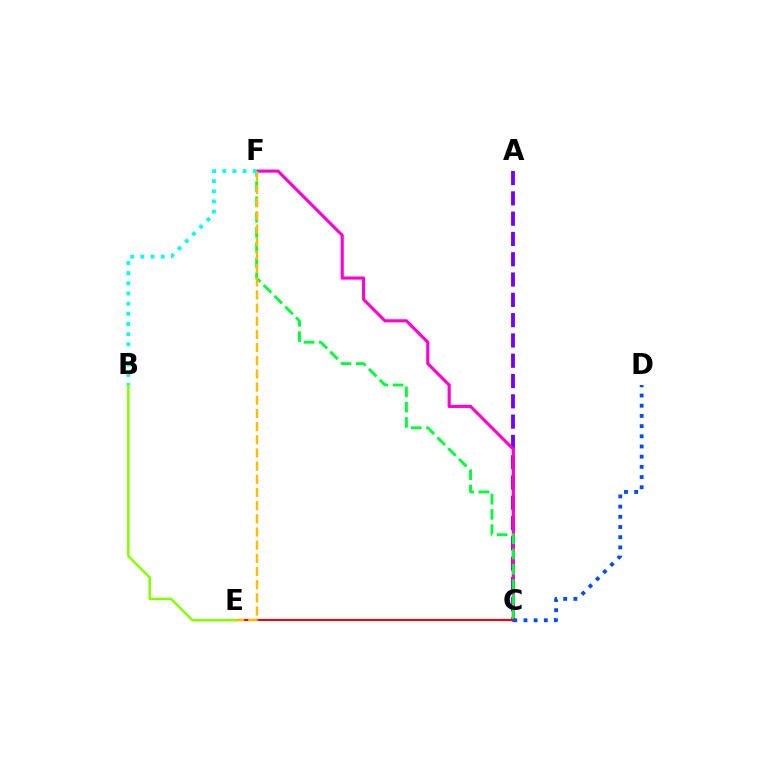{('A', 'C'): [{'color': '#7200ff', 'line_style': 'dashed', 'thickness': 2.76}], ('C', 'F'): [{'color': '#ff00cf', 'line_style': 'solid', 'thickness': 2.24}, {'color': '#00ff39', 'line_style': 'dashed', 'thickness': 2.07}], ('C', 'D'): [{'color': '#004bff', 'line_style': 'dotted', 'thickness': 2.77}], ('C', 'E'): [{'color': '#ff0000', 'line_style': 'solid', 'thickness': 1.51}], ('E', 'F'): [{'color': '#ffbd00', 'line_style': 'dashed', 'thickness': 1.79}], ('B', 'E'): [{'color': '#84ff00', 'line_style': 'solid', 'thickness': 1.8}], ('B', 'F'): [{'color': '#00fff6', 'line_style': 'dotted', 'thickness': 2.76}]}